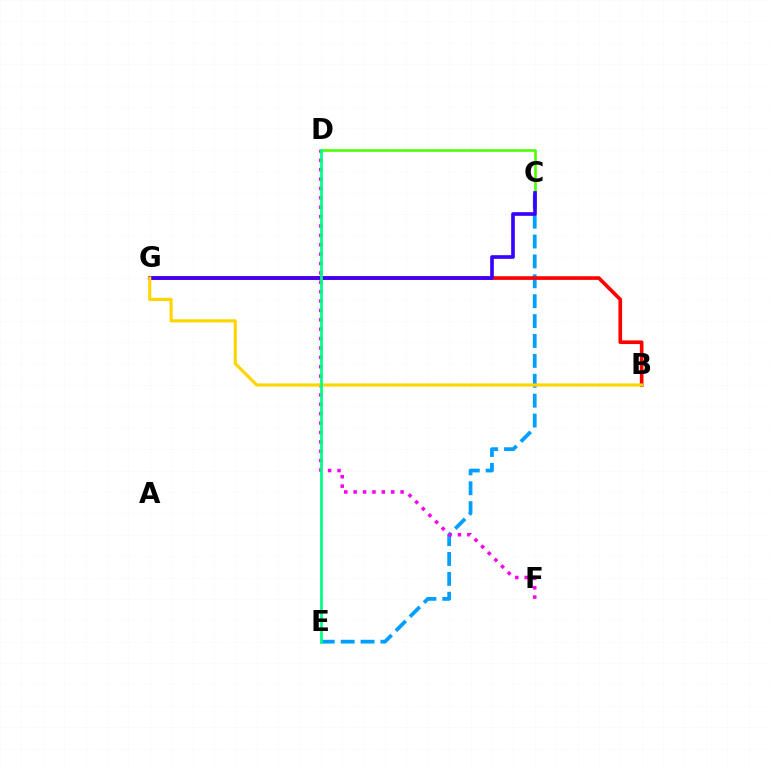{('C', 'E'): [{'color': '#009eff', 'line_style': 'dashed', 'thickness': 2.7}], ('D', 'F'): [{'color': '#ff00ed', 'line_style': 'dotted', 'thickness': 2.55}], ('C', 'D'): [{'color': '#4fff00', 'line_style': 'solid', 'thickness': 1.9}], ('B', 'G'): [{'color': '#ff0000', 'line_style': 'solid', 'thickness': 2.64}, {'color': '#ffd500', 'line_style': 'solid', 'thickness': 2.27}], ('C', 'G'): [{'color': '#3700ff', 'line_style': 'solid', 'thickness': 2.63}], ('D', 'E'): [{'color': '#00ff86', 'line_style': 'solid', 'thickness': 1.97}]}